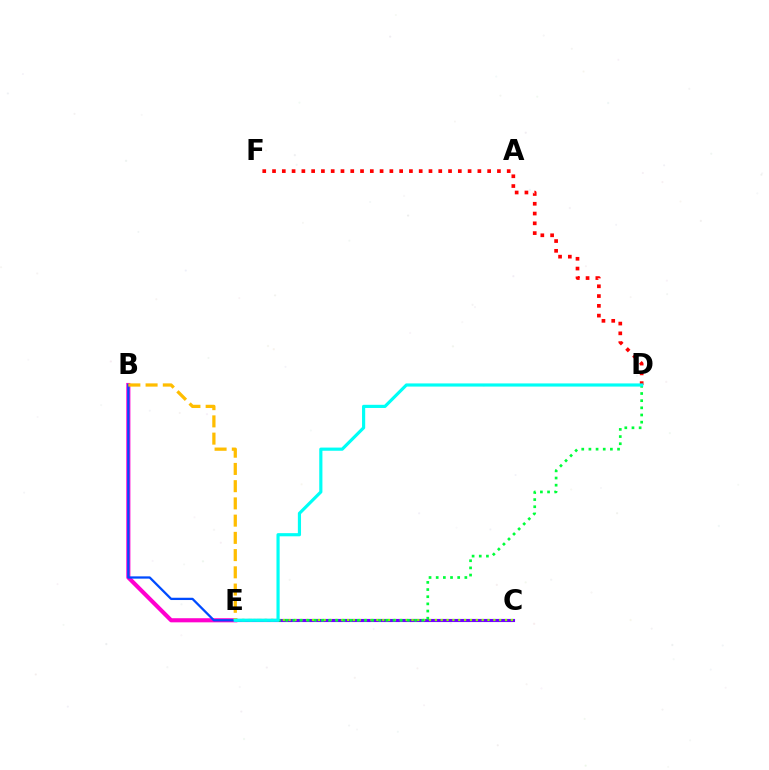{('C', 'E'): [{'color': '#7200ff', 'line_style': 'solid', 'thickness': 2.25}, {'color': '#84ff00', 'line_style': 'dotted', 'thickness': 1.59}], ('B', 'E'): [{'color': '#ff00cf', 'line_style': 'solid', 'thickness': 2.97}, {'color': '#004bff', 'line_style': 'solid', 'thickness': 1.64}, {'color': '#ffbd00', 'line_style': 'dashed', 'thickness': 2.34}], ('D', 'F'): [{'color': '#ff0000', 'line_style': 'dotted', 'thickness': 2.66}], ('D', 'E'): [{'color': '#00ff39', 'line_style': 'dotted', 'thickness': 1.95}, {'color': '#00fff6', 'line_style': 'solid', 'thickness': 2.28}]}